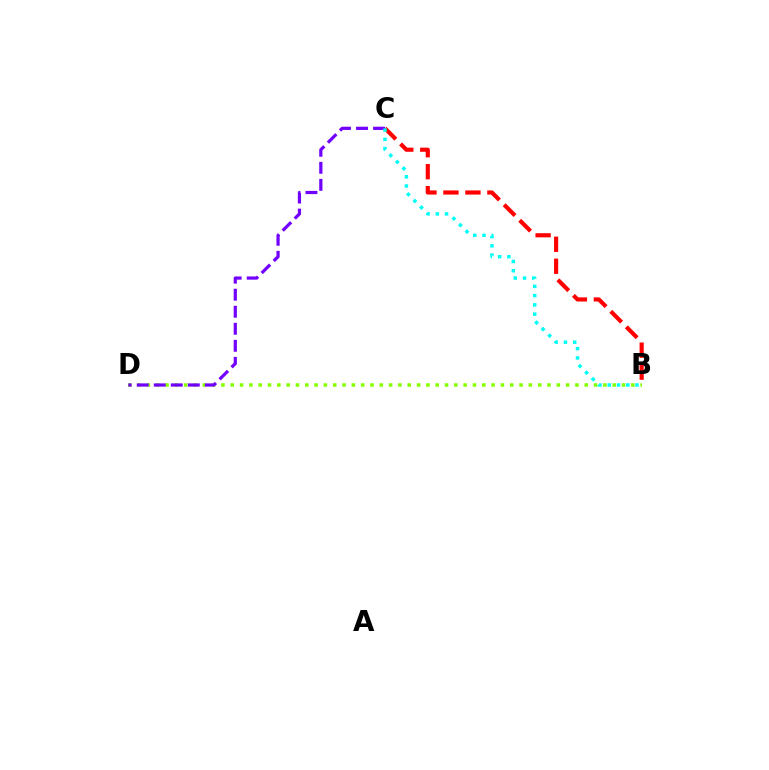{('B', 'D'): [{'color': '#84ff00', 'line_style': 'dotted', 'thickness': 2.53}], ('C', 'D'): [{'color': '#7200ff', 'line_style': 'dashed', 'thickness': 2.31}], ('B', 'C'): [{'color': '#ff0000', 'line_style': 'dashed', 'thickness': 2.99}, {'color': '#00fff6', 'line_style': 'dotted', 'thickness': 2.51}]}